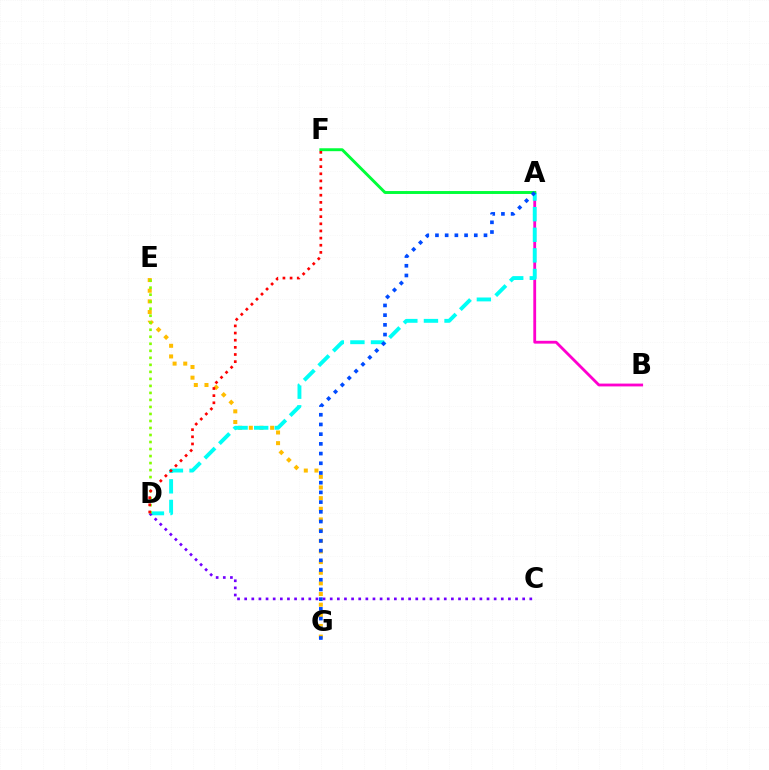{('A', 'B'): [{'color': '#ff00cf', 'line_style': 'solid', 'thickness': 2.03}], ('E', 'G'): [{'color': '#ffbd00', 'line_style': 'dotted', 'thickness': 2.89}], ('A', 'D'): [{'color': '#00fff6', 'line_style': 'dashed', 'thickness': 2.8}], ('C', 'D'): [{'color': '#7200ff', 'line_style': 'dotted', 'thickness': 1.94}], ('A', 'F'): [{'color': '#00ff39', 'line_style': 'solid', 'thickness': 2.1}], ('A', 'G'): [{'color': '#004bff', 'line_style': 'dotted', 'thickness': 2.64}], ('D', 'E'): [{'color': '#84ff00', 'line_style': 'dotted', 'thickness': 1.91}], ('D', 'F'): [{'color': '#ff0000', 'line_style': 'dotted', 'thickness': 1.94}]}